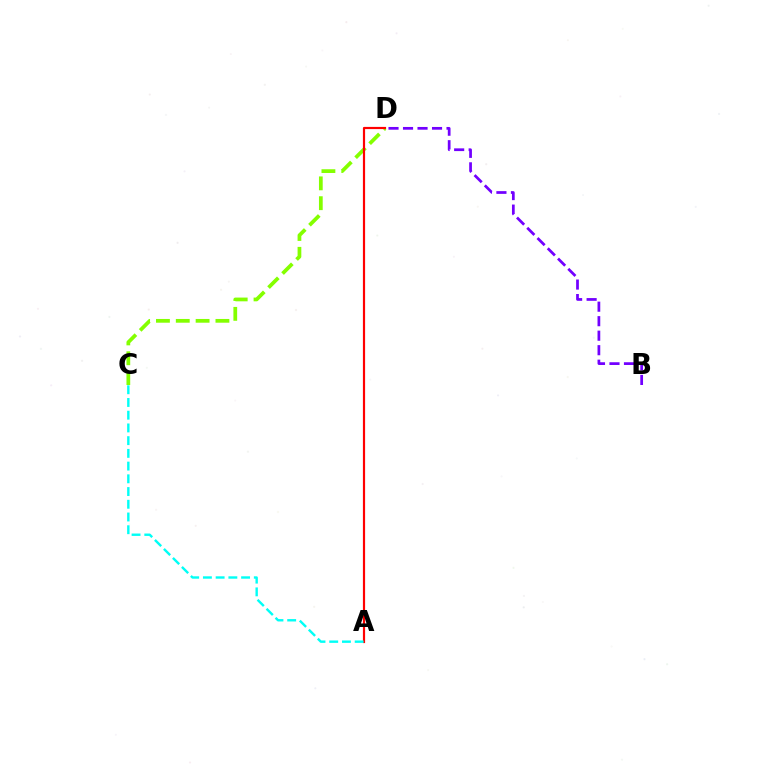{('C', 'D'): [{'color': '#84ff00', 'line_style': 'dashed', 'thickness': 2.69}], ('A', 'D'): [{'color': '#ff0000', 'line_style': 'solid', 'thickness': 1.57}], ('A', 'C'): [{'color': '#00fff6', 'line_style': 'dashed', 'thickness': 1.73}], ('B', 'D'): [{'color': '#7200ff', 'line_style': 'dashed', 'thickness': 1.97}]}